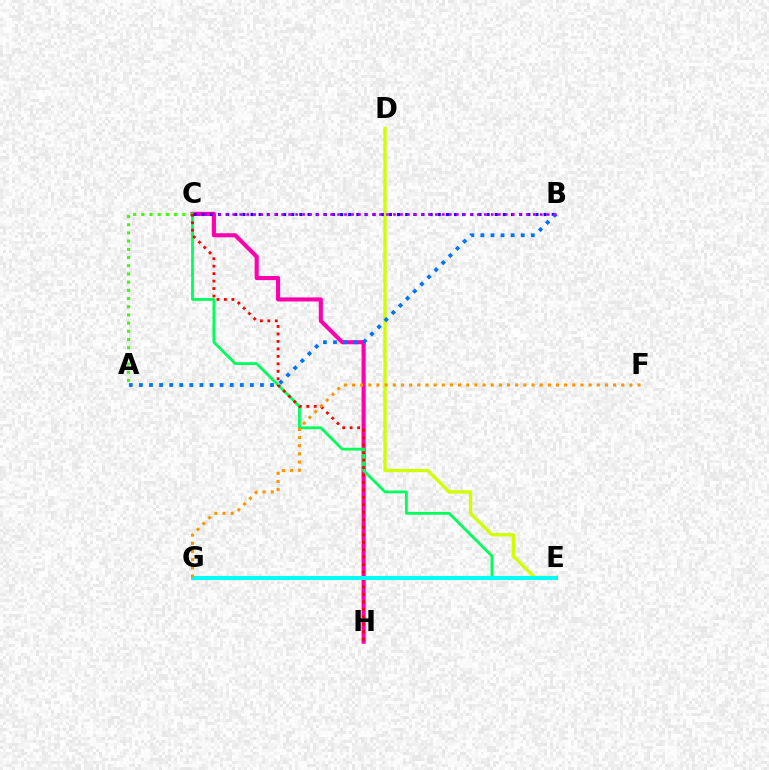{('C', 'H'): [{'color': '#ff00ac', 'line_style': 'solid', 'thickness': 2.95}, {'color': '#ff0000', 'line_style': 'dotted', 'thickness': 2.03}], ('C', 'E'): [{'color': '#00ff5c', 'line_style': 'solid', 'thickness': 2.01}], ('A', 'C'): [{'color': '#3dff00', 'line_style': 'dotted', 'thickness': 2.23}], ('D', 'E'): [{'color': '#d1ff00', 'line_style': 'solid', 'thickness': 2.39}], ('E', 'G'): [{'color': '#00fff6', 'line_style': 'solid', 'thickness': 2.87}], ('B', 'C'): [{'color': '#2500ff', 'line_style': 'dotted', 'thickness': 2.21}, {'color': '#b900ff', 'line_style': 'dotted', 'thickness': 1.9}], ('A', 'B'): [{'color': '#0074ff', 'line_style': 'dotted', 'thickness': 2.74}], ('F', 'G'): [{'color': '#ff9400', 'line_style': 'dotted', 'thickness': 2.22}]}